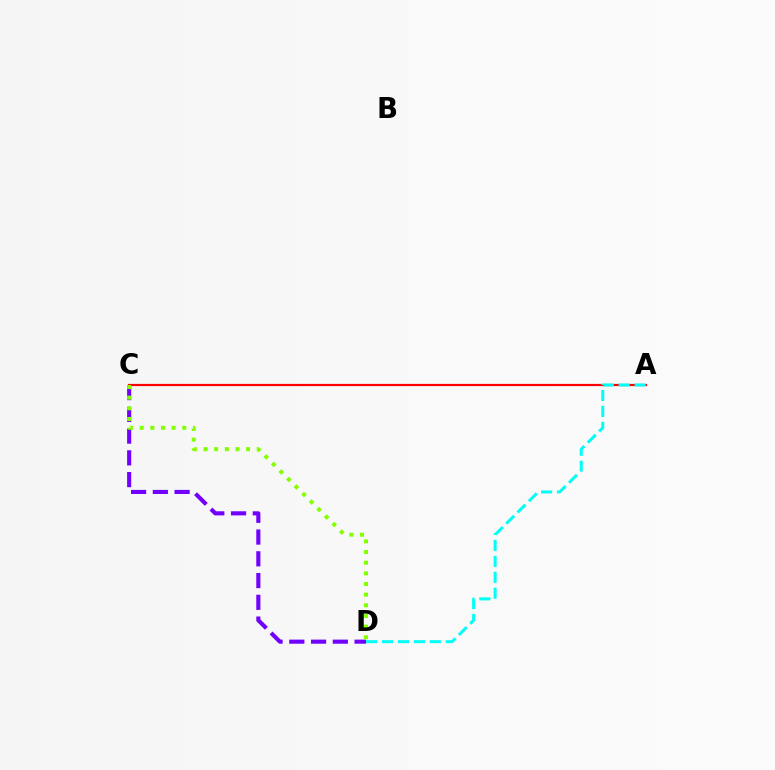{('A', 'C'): [{'color': '#ff0000', 'line_style': 'solid', 'thickness': 1.58}], ('C', 'D'): [{'color': '#7200ff', 'line_style': 'dashed', 'thickness': 2.96}, {'color': '#84ff00', 'line_style': 'dotted', 'thickness': 2.89}], ('A', 'D'): [{'color': '#00fff6', 'line_style': 'dashed', 'thickness': 2.17}]}